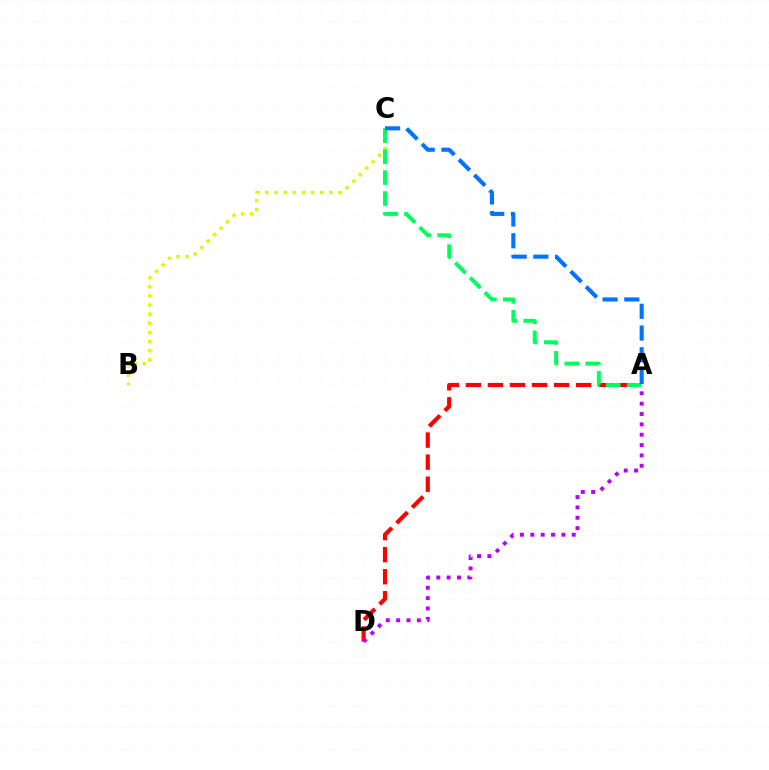{('A', 'D'): [{'color': '#ff0000', 'line_style': 'dashed', 'thickness': 2.99}, {'color': '#b900ff', 'line_style': 'dotted', 'thickness': 2.81}], ('B', 'C'): [{'color': '#d1ff00', 'line_style': 'dotted', 'thickness': 2.49}], ('A', 'C'): [{'color': '#00ff5c', 'line_style': 'dashed', 'thickness': 2.85}, {'color': '#0074ff', 'line_style': 'dashed', 'thickness': 2.95}]}